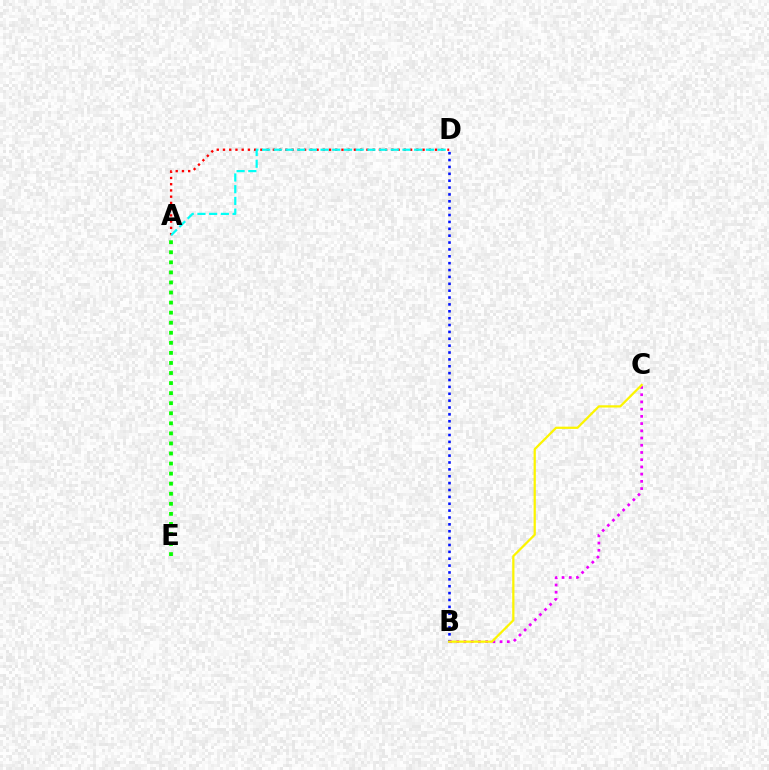{('B', 'D'): [{'color': '#0010ff', 'line_style': 'dotted', 'thickness': 1.87}], ('B', 'C'): [{'color': '#ee00ff', 'line_style': 'dotted', 'thickness': 1.96}, {'color': '#fcf500', 'line_style': 'solid', 'thickness': 1.62}], ('A', 'D'): [{'color': '#ff0000', 'line_style': 'dotted', 'thickness': 1.69}, {'color': '#00fff6', 'line_style': 'dashed', 'thickness': 1.59}], ('A', 'E'): [{'color': '#08ff00', 'line_style': 'dotted', 'thickness': 2.73}]}